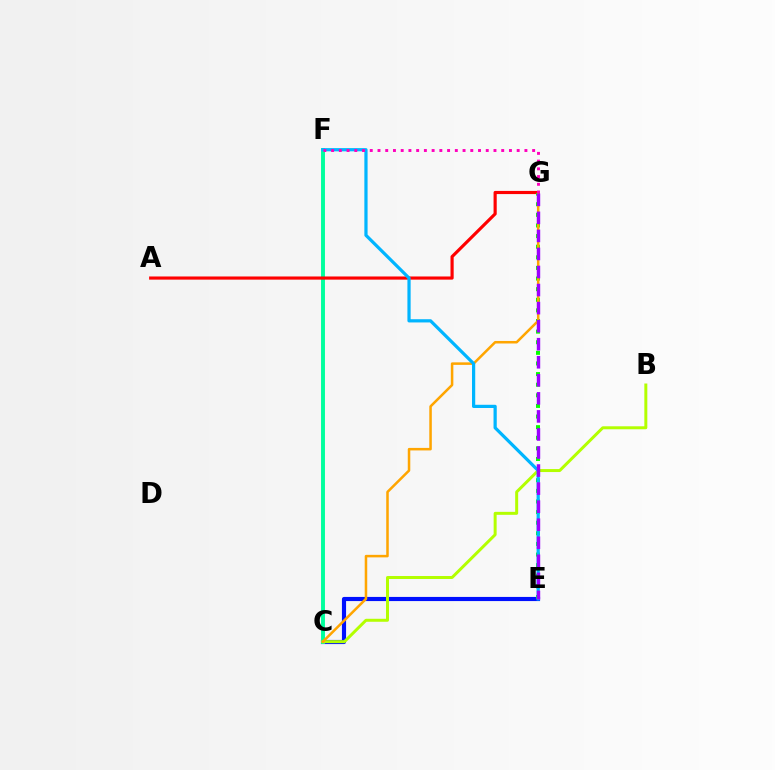{('C', 'E'): [{'color': '#0010ff', 'line_style': 'solid', 'thickness': 2.98}], ('C', 'F'): [{'color': '#00ff9d', 'line_style': 'solid', 'thickness': 2.83}], ('A', 'G'): [{'color': '#ff0000', 'line_style': 'solid', 'thickness': 2.27}], ('E', 'G'): [{'color': '#08ff00', 'line_style': 'dotted', 'thickness': 2.88}, {'color': '#9b00ff', 'line_style': 'dashed', 'thickness': 2.45}], ('B', 'C'): [{'color': '#b3ff00', 'line_style': 'solid', 'thickness': 2.14}], ('C', 'G'): [{'color': '#ffa500', 'line_style': 'solid', 'thickness': 1.82}], ('E', 'F'): [{'color': '#00b5ff', 'line_style': 'solid', 'thickness': 2.32}], ('F', 'G'): [{'color': '#ff00bd', 'line_style': 'dotted', 'thickness': 2.1}]}